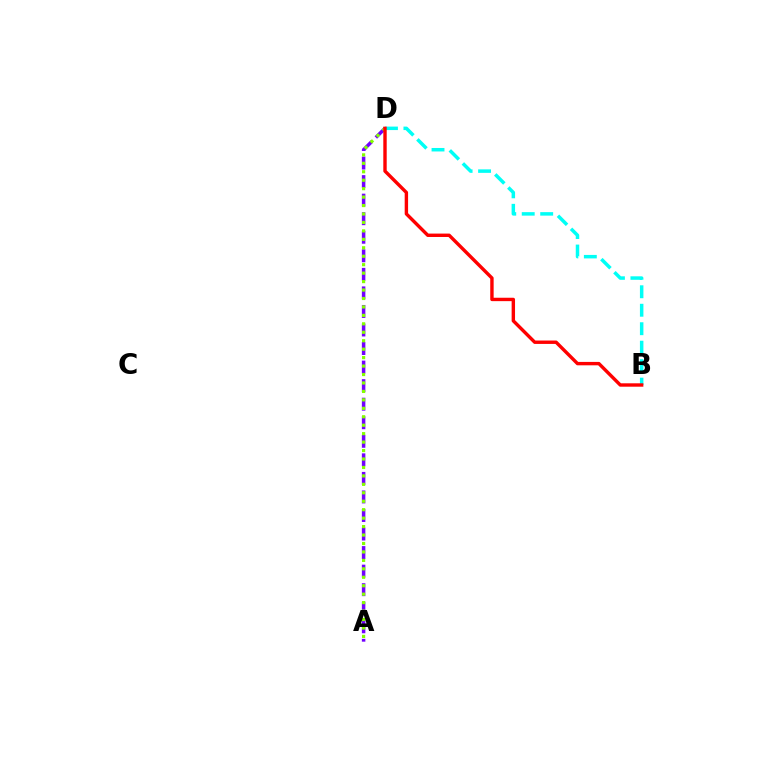{('A', 'D'): [{'color': '#7200ff', 'line_style': 'dashed', 'thickness': 2.52}, {'color': '#84ff00', 'line_style': 'dotted', 'thickness': 2.3}], ('B', 'D'): [{'color': '#00fff6', 'line_style': 'dashed', 'thickness': 2.51}, {'color': '#ff0000', 'line_style': 'solid', 'thickness': 2.45}]}